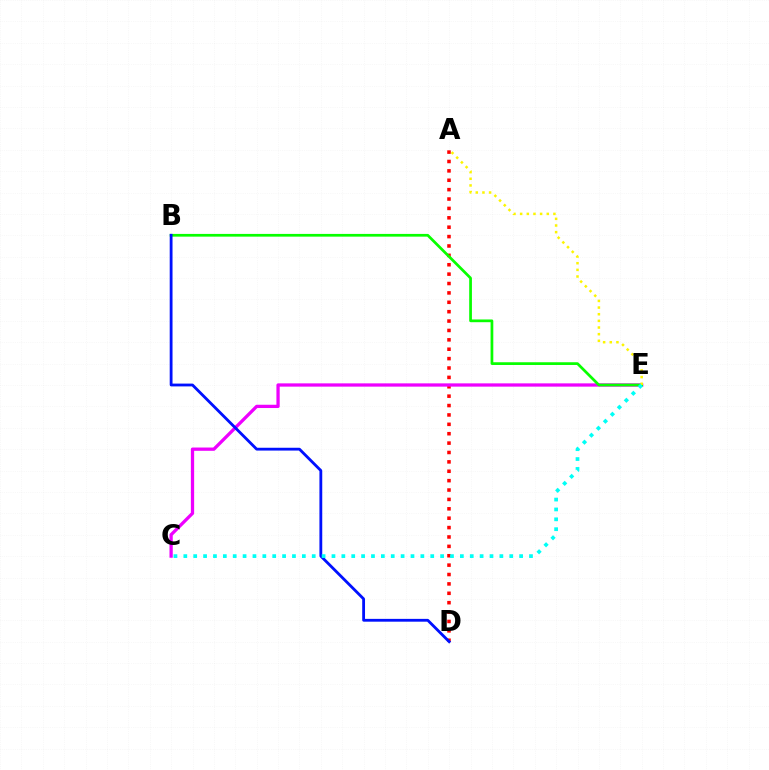{('A', 'D'): [{'color': '#ff0000', 'line_style': 'dotted', 'thickness': 2.55}], ('C', 'E'): [{'color': '#ee00ff', 'line_style': 'solid', 'thickness': 2.36}, {'color': '#00fff6', 'line_style': 'dotted', 'thickness': 2.68}], ('B', 'E'): [{'color': '#08ff00', 'line_style': 'solid', 'thickness': 1.96}], ('A', 'E'): [{'color': '#fcf500', 'line_style': 'dotted', 'thickness': 1.81}], ('B', 'D'): [{'color': '#0010ff', 'line_style': 'solid', 'thickness': 2.03}]}